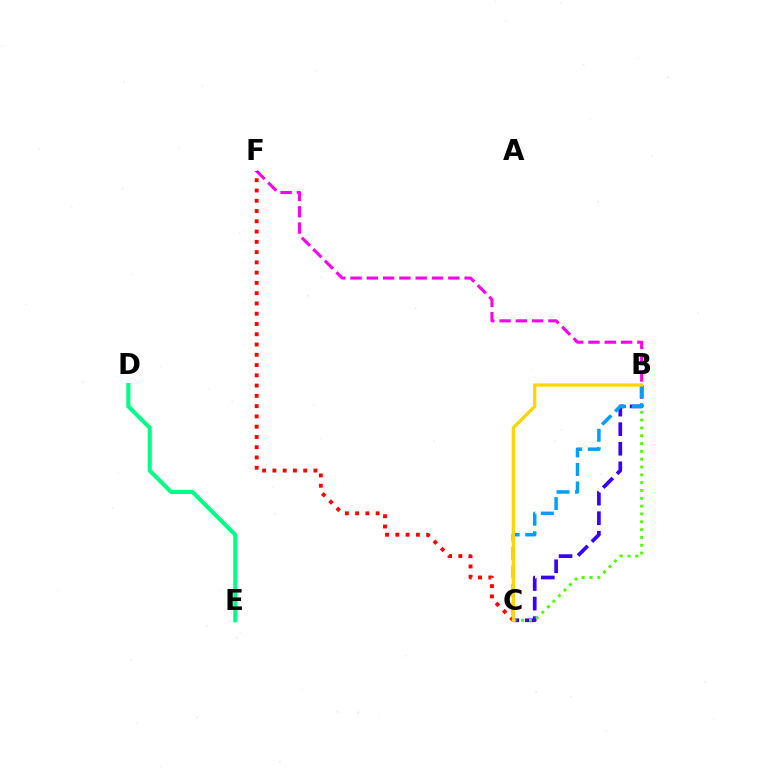{('B', 'F'): [{'color': '#ff00ed', 'line_style': 'dashed', 'thickness': 2.21}], ('B', 'C'): [{'color': '#3700ff', 'line_style': 'dashed', 'thickness': 2.66}, {'color': '#4fff00', 'line_style': 'dotted', 'thickness': 2.13}, {'color': '#009eff', 'line_style': 'dashed', 'thickness': 2.52}, {'color': '#ffd500', 'line_style': 'solid', 'thickness': 2.36}], ('C', 'F'): [{'color': '#ff0000', 'line_style': 'dotted', 'thickness': 2.79}], ('D', 'E'): [{'color': '#00ff86', 'line_style': 'solid', 'thickness': 2.94}]}